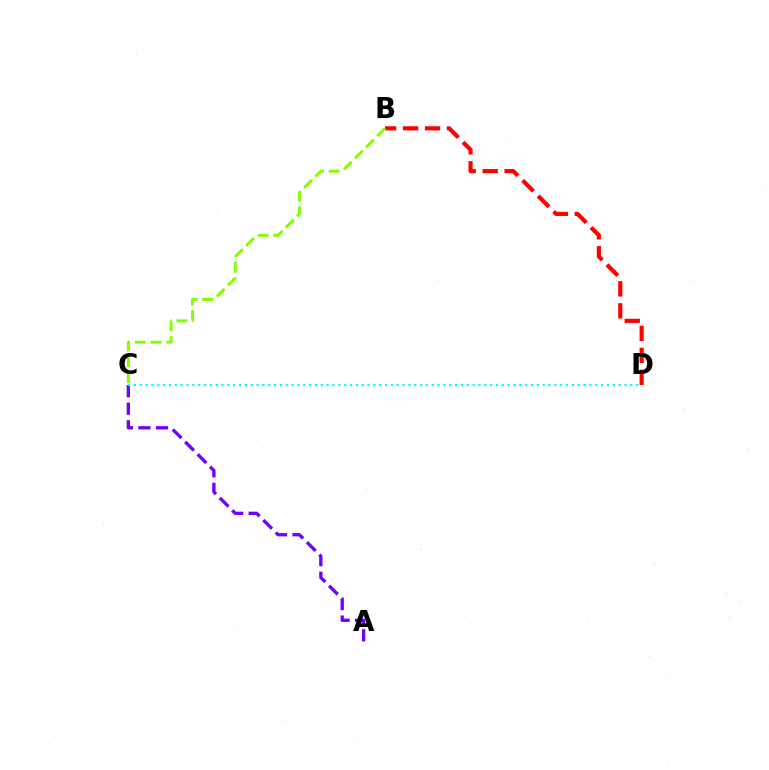{('B', 'D'): [{'color': '#ff0000', 'line_style': 'dashed', 'thickness': 2.98}], ('A', 'C'): [{'color': '#7200ff', 'line_style': 'dashed', 'thickness': 2.39}], ('B', 'C'): [{'color': '#84ff00', 'line_style': 'dashed', 'thickness': 2.14}], ('C', 'D'): [{'color': '#00fff6', 'line_style': 'dotted', 'thickness': 1.59}]}